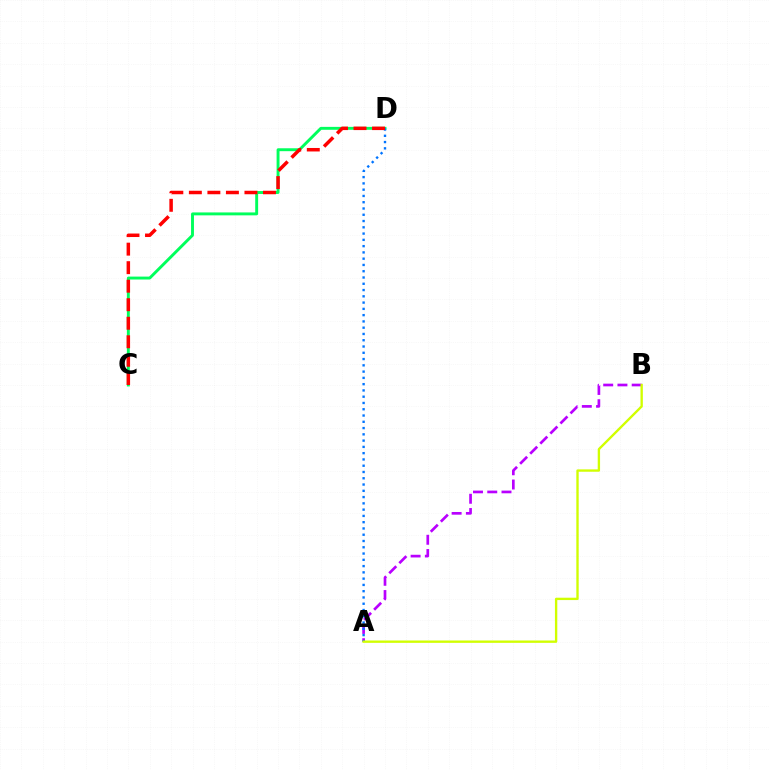{('C', 'D'): [{'color': '#00ff5c', 'line_style': 'solid', 'thickness': 2.1}, {'color': '#ff0000', 'line_style': 'dashed', 'thickness': 2.52}], ('A', 'B'): [{'color': '#b900ff', 'line_style': 'dashed', 'thickness': 1.94}, {'color': '#d1ff00', 'line_style': 'solid', 'thickness': 1.7}], ('A', 'D'): [{'color': '#0074ff', 'line_style': 'dotted', 'thickness': 1.7}]}